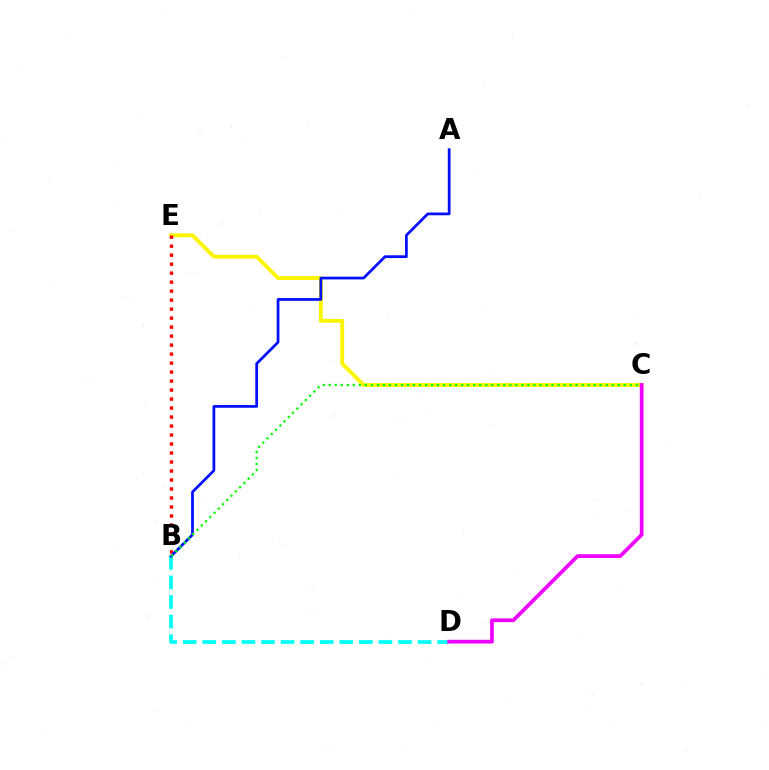{('B', 'D'): [{'color': '#00fff6', 'line_style': 'dashed', 'thickness': 2.66}], ('C', 'E'): [{'color': '#fcf500', 'line_style': 'solid', 'thickness': 2.79}], ('B', 'E'): [{'color': '#ff0000', 'line_style': 'dotted', 'thickness': 2.44}], ('A', 'B'): [{'color': '#0010ff', 'line_style': 'solid', 'thickness': 1.98}], ('C', 'D'): [{'color': '#ee00ff', 'line_style': 'solid', 'thickness': 2.69}], ('B', 'C'): [{'color': '#08ff00', 'line_style': 'dotted', 'thickness': 1.64}]}